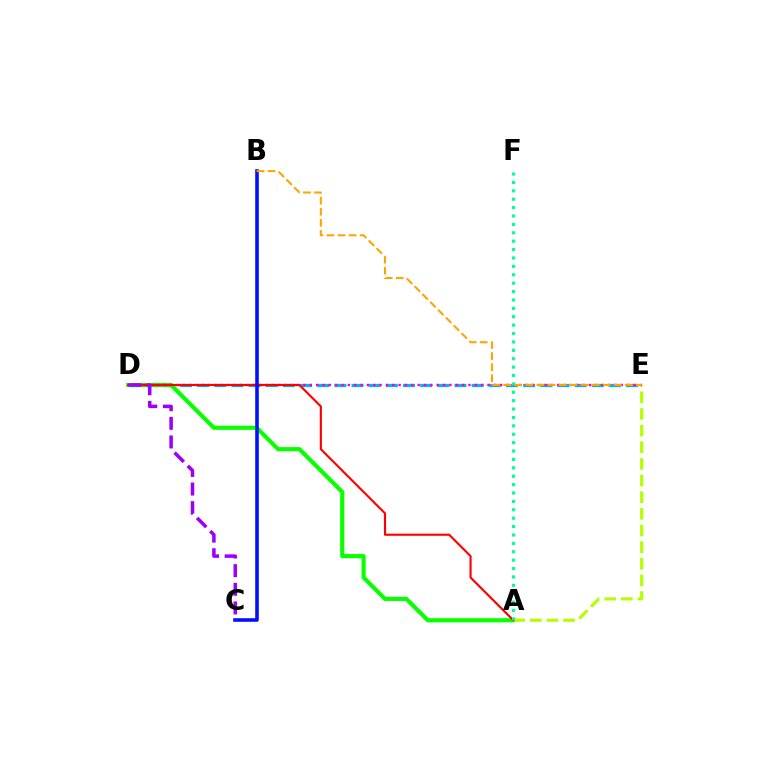{('D', 'E'): [{'color': '#00b5ff', 'line_style': 'dashed', 'thickness': 2.33}, {'color': '#ff00bd', 'line_style': 'dotted', 'thickness': 1.72}], ('A', 'D'): [{'color': '#08ff00', 'line_style': 'solid', 'thickness': 2.99}, {'color': '#ff0000', 'line_style': 'solid', 'thickness': 1.54}], ('A', 'E'): [{'color': '#b3ff00', 'line_style': 'dashed', 'thickness': 2.26}], ('B', 'C'): [{'color': '#0010ff', 'line_style': 'solid', 'thickness': 2.58}], ('A', 'F'): [{'color': '#00ff9d', 'line_style': 'dotted', 'thickness': 2.28}], ('C', 'D'): [{'color': '#9b00ff', 'line_style': 'dashed', 'thickness': 2.53}], ('B', 'E'): [{'color': '#ffa500', 'line_style': 'dashed', 'thickness': 1.5}]}